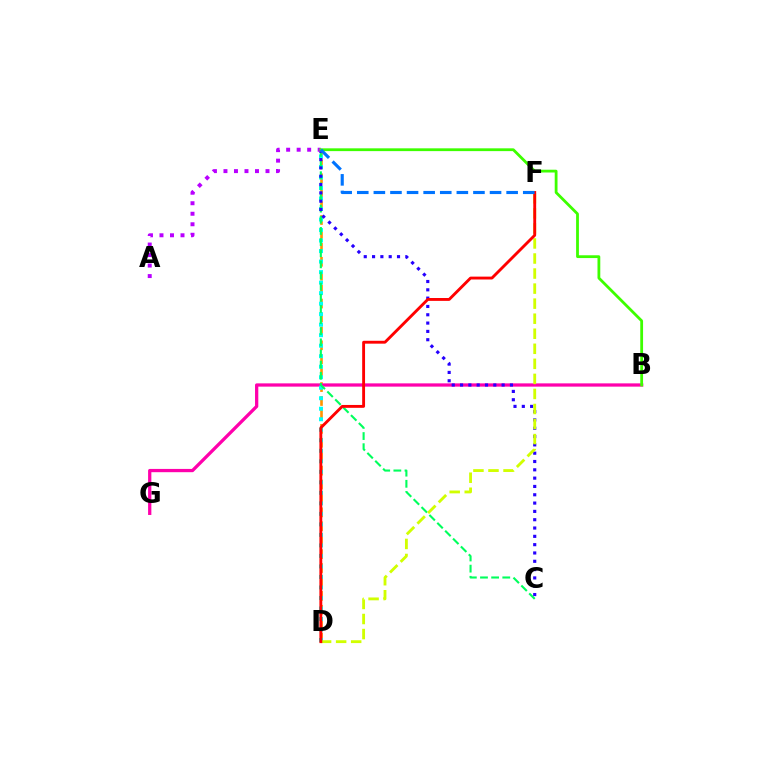{('D', 'E'): [{'color': '#ff9400', 'line_style': 'dashed', 'thickness': 1.89}, {'color': '#00fff6', 'line_style': 'dotted', 'thickness': 2.86}], ('B', 'G'): [{'color': '#ff00ac', 'line_style': 'solid', 'thickness': 2.35}], ('C', 'E'): [{'color': '#00ff5c', 'line_style': 'dashed', 'thickness': 1.51}, {'color': '#2500ff', 'line_style': 'dotted', 'thickness': 2.26}], ('D', 'F'): [{'color': '#d1ff00', 'line_style': 'dashed', 'thickness': 2.04}, {'color': '#ff0000', 'line_style': 'solid', 'thickness': 2.07}], ('A', 'E'): [{'color': '#b900ff', 'line_style': 'dotted', 'thickness': 2.86}], ('B', 'E'): [{'color': '#3dff00', 'line_style': 'solid', 'thickness': 2.01}], ('E', 'F'): [{'color': '#0074ff', 'line_style': 'dashed', 'thickness': 2.25}]}